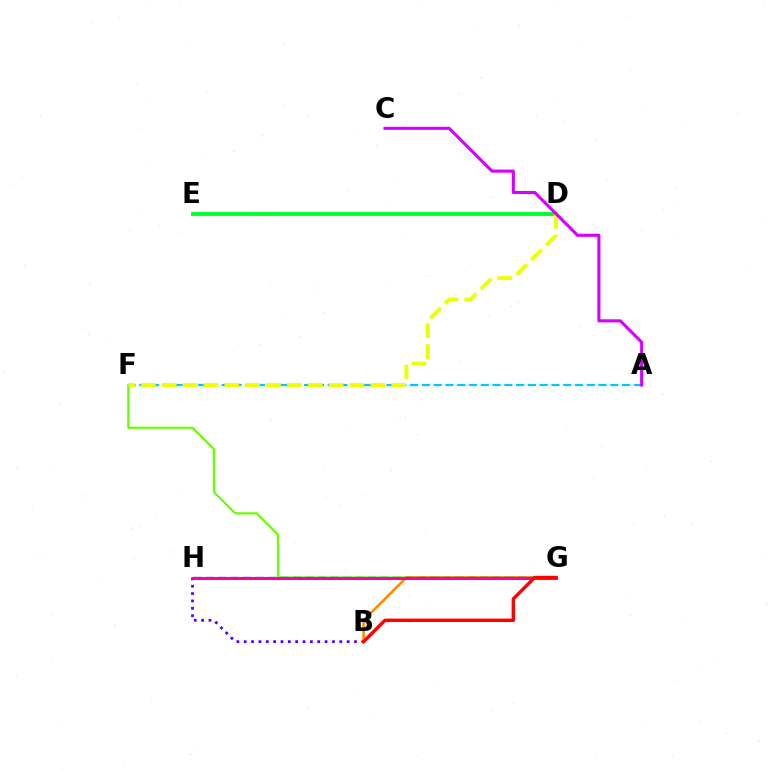{('F', 'G'): [{'color': '#66ff00', 'line_style': 'solid', 'thickness': 1.58}], ('B', 'H'): [{'color': '#4f00ff', 'line_style': 'dotted', 'thickness': 2.0}], ('G', 'H'): [{'color': '#00ffaf', 'line_style': 'dotted', 'thickness': 2.14}, {'color': '#003fff', 'line_style': 'dashed', 'thickness': 1.69}, {'color': '#ff00a0', 'line_style': 'solid', 'thickness': 2.17}], ('B', 'G'): [{'color': '#ff8800', 'line_style': 'solid', 'thickness': 1.8}, {'color': '#ff0000', 'line_style': 'solid', 'thickness': 2.45}], ('D', 'E'): [{'color': '#00ff27', 'line_style': 'solid', 'thickness': 2.78}], ('A', 'F'): [{'color': '#00c7ff', 'line_style': 'dashed', 'thickness': 1.6}], ('D', 'F'): [{'color': '#eeff00', 'line_style': 'dashed', 'thickness': 2.83}], ('A', 'C'): [{'color': '#d600ff', 'line_style': 'solid', 'thickness': 2.23}]}